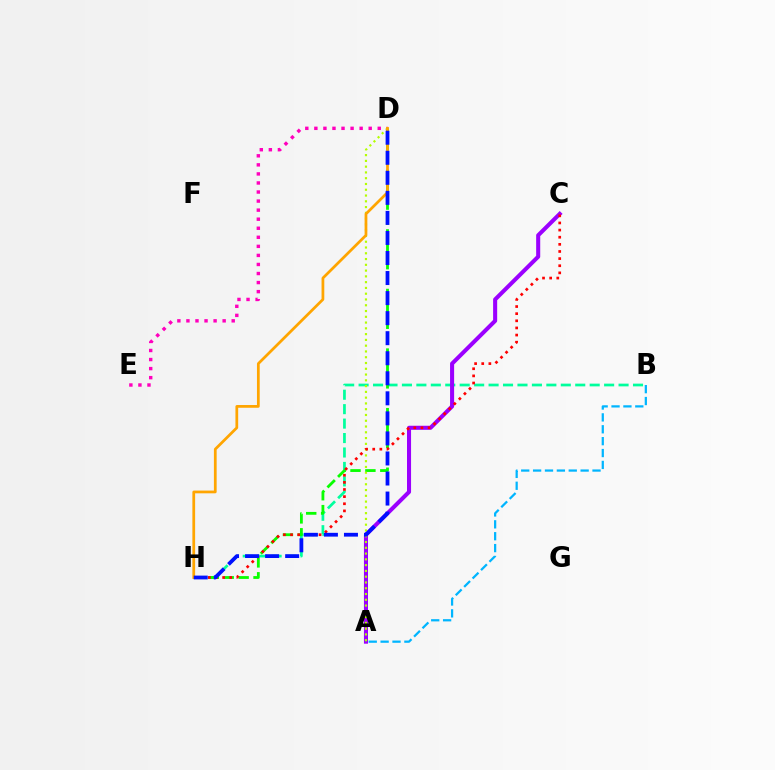{('B', 'H'): [{'color': '#00ff9d', 'line_style': 'dashed', 'thickness': 1.96}], ('D', 'H'): [{'color': '#08ff00', 'line_style': 'dashed', 'thickness': 2.02}, {'color': '#ffa500', 'line_style': 'solid', 'thickness': 1.97}, {'color': '#0010ff', 'line_style': 'dashed', 'thickness': 2.72}], ('A', 'C'): [{'color': '#9b00ff', 'line_style': 'solid', 'thickness': 2.92}], ('A', 'D'): [{'color': '#b3ff00', 'line_style': 'dotted', 'thickness': 1.57}], ('D', 'E'): [{'color': '#ff00bd', 'line_style': 'dotted', 'thickness': 2.46}], ('A', 'B'): [{'color': '#00b5ff', 'line_style': 'dashed', 'thickness': 1.61}], ('C', 'H'): [{'color': '#ff0000', 'line_style': 'dotted', 'thickness': 1.94}]}